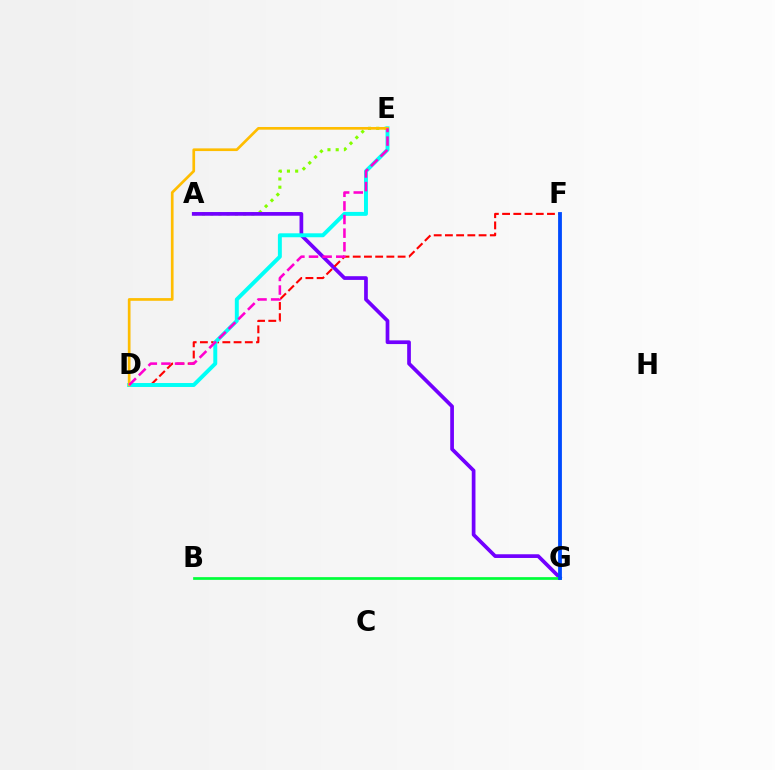{('A', 'E'): [{'color': '#84ff00', 'line_style': 'dotted', 'thickness': 2.23}], ('A', 'G'): [{'color': '#7200ff', 'line_style': 'solid', 'thickness': 2.67}], ('D', 'F'): [{'color': '#ff0000', 'line_style': 'dashed', 'thickness': 1.52}], ('B', 'G'): [{'color': '#00ff39', 'line_style': 'solid', 'thickness': 1.96}], ('D', 'E'): [{'color': '#00fff6', 'line_style': 'solid', 'thickness': 2.84}, {'color': '#ffbd00', 'line_style': 'solid', 'thickness': 1.94}, {'color': '#ff00cf', 'line_style': 'dashed', 'thickness': 1.85}], ('F', 'G'): [{'color': '#004bff', 'line_style': 'solid', 'thickness': 2.75}]}